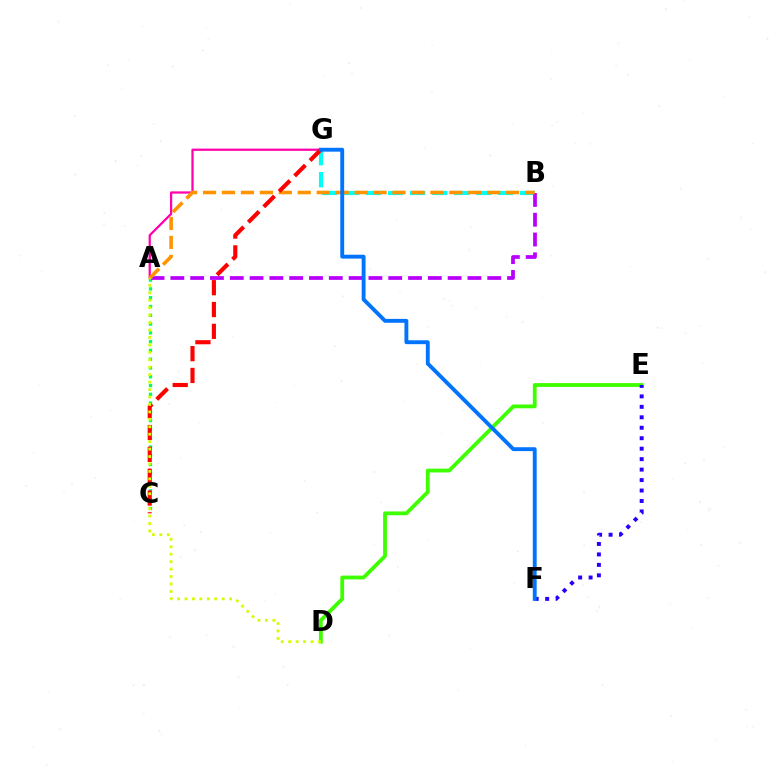{('A', 'C'): [{'color': '#00ff5c', 'line_style': 'dotted', 'thickness': 2.39}], ('B', 'G'): [{'color': '#00fff6', 'line_style': 'dashed', 'thickness': 2.99}], ('A', 'G'): [{'color': '#ff00ac', 'line_style': 'solid', 'thickness': 1.63}], ('A', 'B'): [{'color': '#b900ff', 'line_style': 'dashed', 'thickness': 2.69}, {'color': '#ff9400', 'line_style': 'dashed', 'thickness': 2.57}], ('C', 'G'): [{'color': '#ff0000', 'line_style': 'dashed', 'thickness': 2.97}], ('D', 'E'): [{'color': '#3dff00', 'line_style': 'solid', 'thickness': 2.74}], ('E', 'F'): [{'color': '#2500ff', 'line_style': 'dotted', 'thickness': 2.84}], ('F', 'G'): [{'color': '#0074ff', 'line_style': 'solid', 'thickness': 2.79}], ('A', 'D'): [{'color': '#d1ff00', 'line_style': 'dotted', 'thickness': 2.02}]}